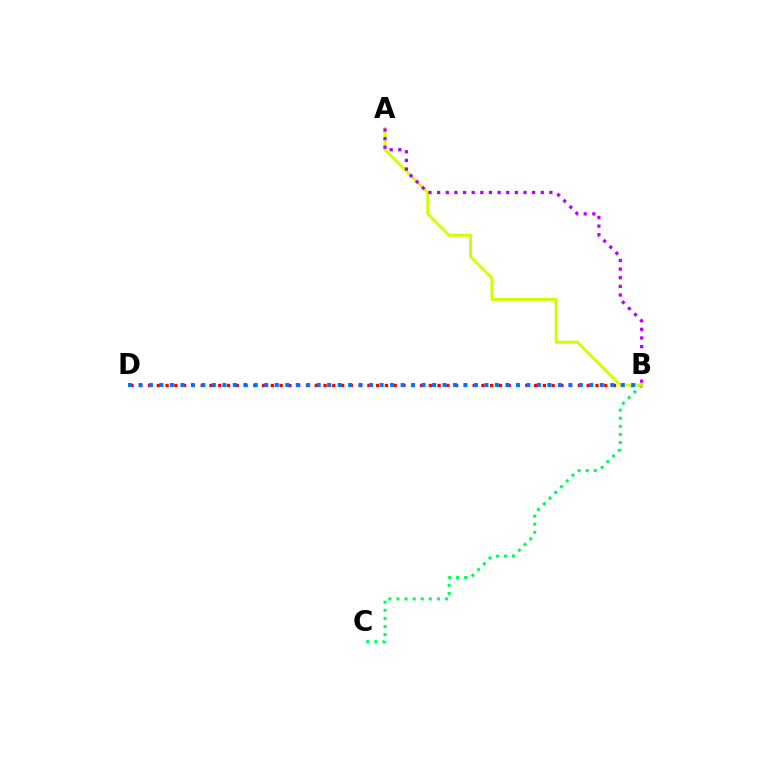{('B', 'D'): [{'color': '#ff0000', 'line_style': 'dotted', 'thickness': 2.38}, {'color': '#0074ff', 'line_style': 'dotted', 'thickness': 2.85}], ('B', 'C'): [{'color': '#00ff5c', 'line_style': 'dotted', 'thickness': 2.2}], ('A', 'B'): [{'color': '#d1ff00', 'line_style': 'solid', 'thickness': 2.08}, {'color': '#b900ff', 'line_style': 'dotted', 'thickness': 2.35}]}